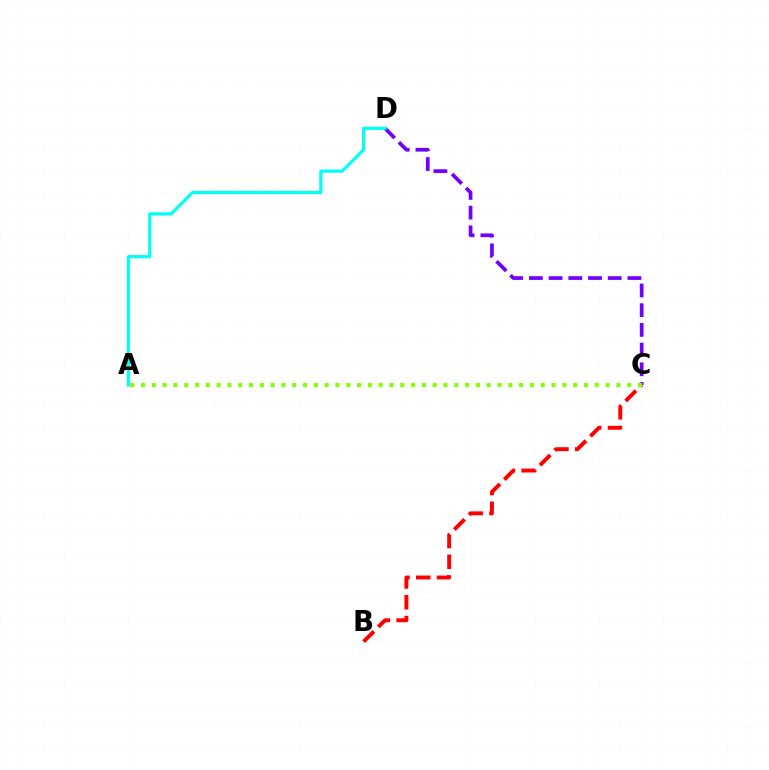{('C', 'D'): [{'color': '#7200ff', 'line_style': 'dashed', 'thickness': 2.68}], ('B', 'C'): [{'color': '#ff0000', 'line_style': 'dashed', 'thickness': 2.83}], ('A', 'D'): [{'color': '#00fff6', 'line_style': 'solid', 'thickness': 2.3}], ('A', 'C'): [{'color': '#84ff00', 'line_style': 'dotted', 'thickness': 2.94}]}